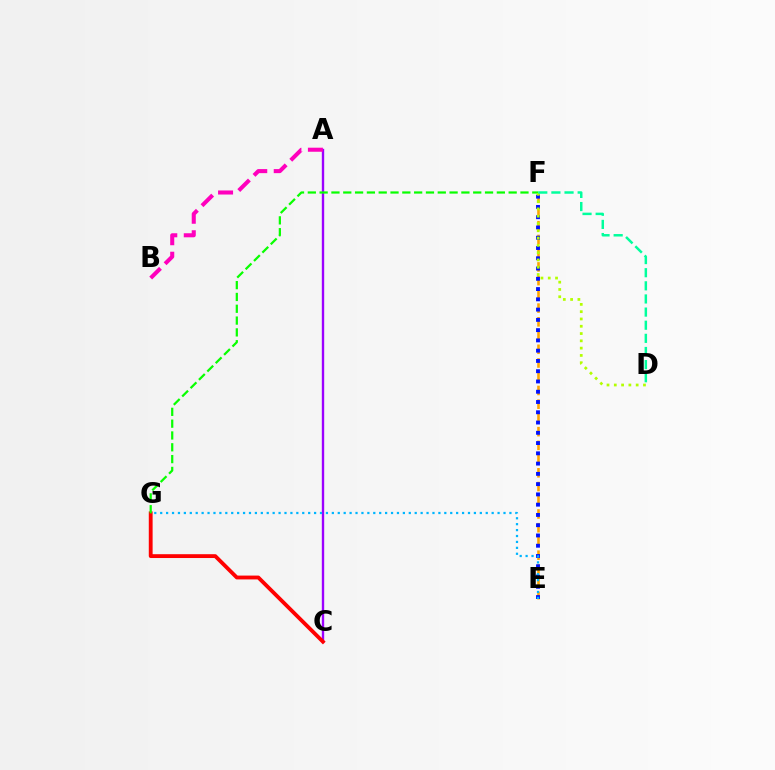{('E', 'F'): [{'color': '#ffa500', 'line_style': 'dashed', 'thickness': 1.86}, {'color': '#0010ff', 'line_style': 'dotted', 'thickness': 2.79}], ('A', 'C'): [{'color': '#9b00ff', 'line_style': 'solid', 'thickness': 1.7}], ('C', 'G'): [{'color': '#ff0000', 'line_style': 'solid', 'thickness': 2.76}], ('A', 'B'): [{'color': '#ff00bd', 'line_style': 'dashed', 'thickness': 2.92}], ('E', 'G'): [{'color': '#00b5ff', 'line_style': 'dotted', 'thickness': 1.61}], ('F', 'G'): [{'color': '#08ff00', 'line_style': 'dashed', 'thickness': 1.6}], ('D', 'F'): [{'color': '#b3ff00', 'line_style': 'dotted', 'thickness': 1.98}, {'color': '#00ff9d', 'line_style': 'dashed', 'thickness': 1.78}]}